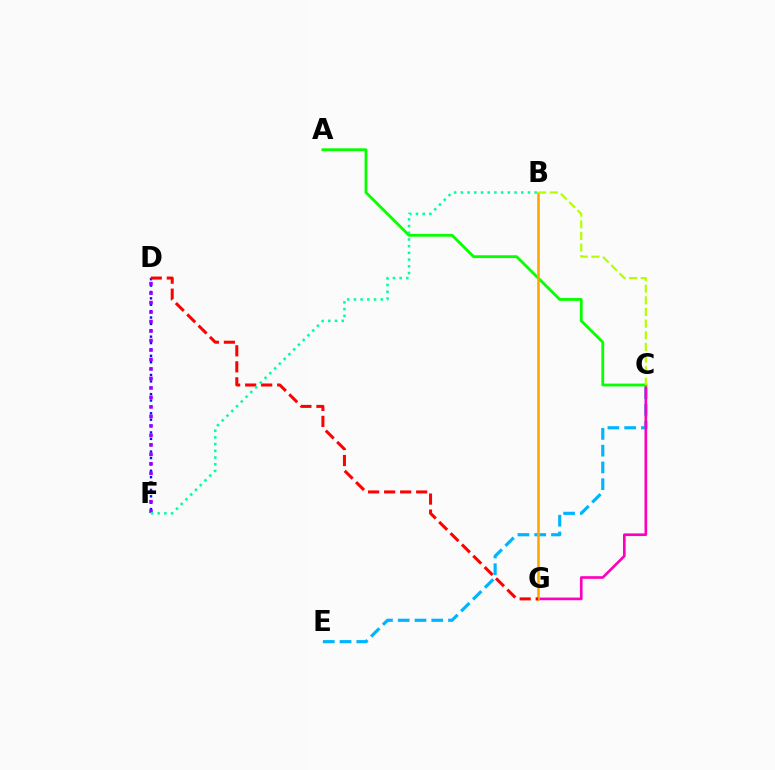{('D', 'F'): [{'color': '#0010ff', 'line_style': 'dotted', 'thickness': 1.73}, {'color': '#9b00ff', 'line_style': 'dotted', 'thickness': 2.58}], ('C', 'E'): [{'color': '#00b5ff', 'line_style': 'dashed', 'thickness': 2.28}], ('C', 'G'): [{'color': '#ff00bd', 'line_style': 'solid', 'thickness': 1.91}], ('A', 'C'): [{'color': '#08ff00', 'line_style': 'solid', 'thickness': 2.03}], ('B', 'G'): [{'color': '#ffa500', 'line_style': 'solid', 'thickness': 1.84}], ('D', 'G'): [{'color': '#ff0000', 'line_style': 'dashed', 'thickness': 2.18}], ('B', 'F'): [{'color': '#00ff9d', 'line_style': 'dotted', 'thickness': 1.82}], ('B', 'C'): [{'color': '#b3ff00', 'line_style': 'dashed', 'thickness': 1.58}]}